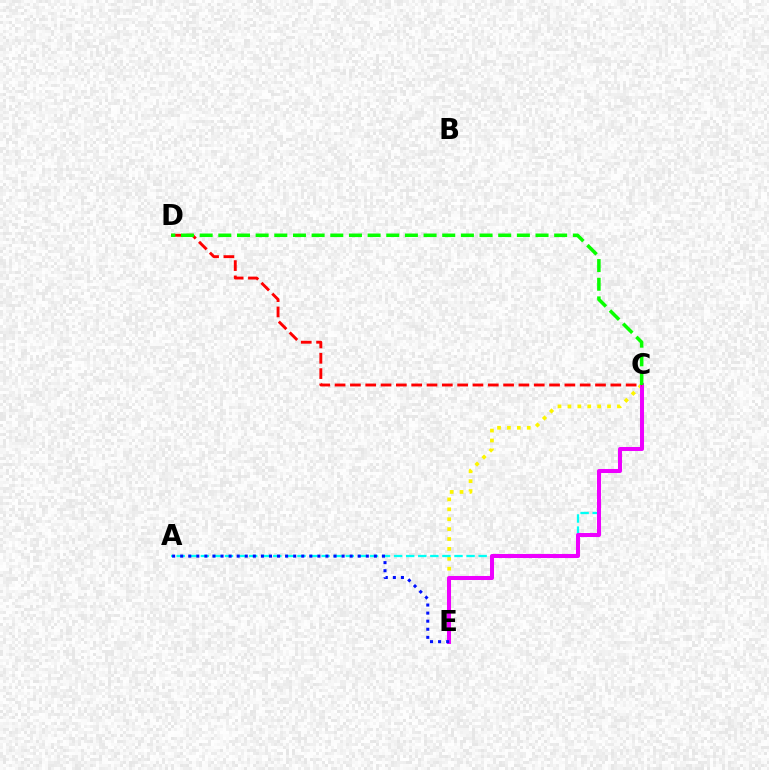{('C', 'E'): [{'color': '#fcf500', 'line_style': 'dotted', 'thickness': 2.69}, {'color': '#ee00ff', 'line_style': 'solid', 'thickness': 2.9}], ('A', 'C'): [{'color': '#00fff6', 'line_style': 'dashed', 'thickness': 1.64}], ('C', 'D'): [{'color': '#ff0000', 'line_style': 'dashed', 'thickness': 2.08}, {'color': '#08ff00', 'line_style': 'dashed', 'thickness': 2.53}], ('A', 'E'): [{'color': '#0010ff', 'line_style': 'dotted', 'thickness': 2.19}]}